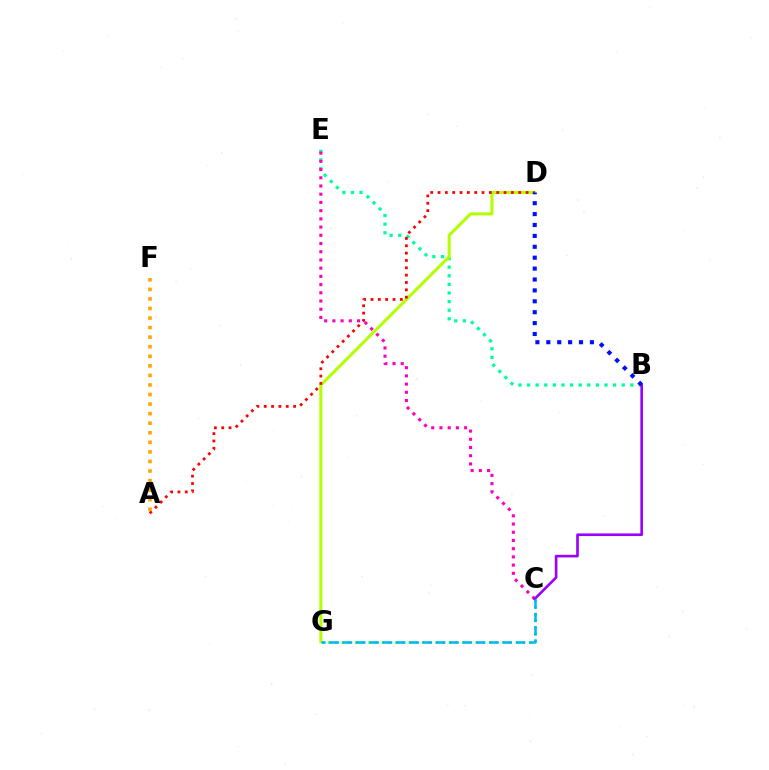{('C', 'G'): [{'color': '#08ff00', 'line_style': 'dotted', 'thickness': 1.82}, {'color': '#00b5ff', 'line_style': 'dashed', 'thickness': 1.81}], ('B', 'E'): [{'color': '#00ff9d', 'line_style': 'dotted', 'thickness': 2.34}], ('D', 'G'): [{'color': '#b3ff00', 'line_style': 'solid', 'thickness': 2.19}], ('A', 'D'): [{'color': '#ff0000', 'line_style': 'dotted', 'thickness': 1.99}], ('C', 'E'): [{'color': '#ff00bd', 'line_style': 'dotted', 'thickness': 2.23}], ('B', 'C'): [{'color': '#9b00ff', 'line_style': 'solid', 'thickness': 1.9}], ('B', 'D'): [{'color': '#0010ff', 'line_style': 'dotted', 'thickness': 2.96}], ('A', 'F'): [{'color': '#ffa500', 'line_style': 'dotted', 'thickness': 2.6}]}